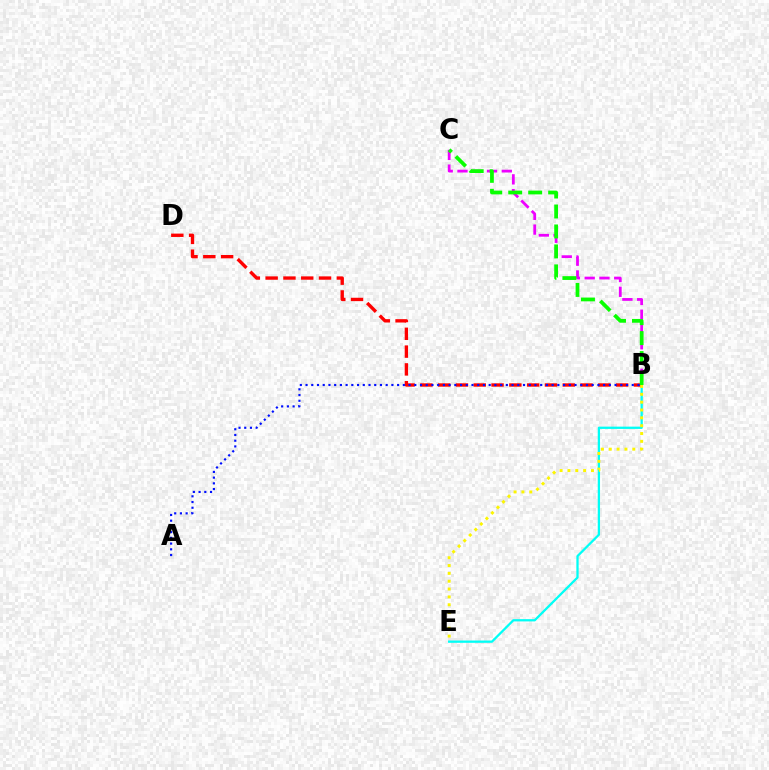{('B', 'E'): [{'color': '#00fff6', 'line_style': 'solid', 'thickness': 1.64}, {'color': '#fcf500', 'line_style': 'dotted', 'thickness': 2.13}], ('B', 'D'): [{'color': '#ff0000', 'line_style': 'dashed', 'thickness': 2.42}], ('B', 'C'): [{'color': '#ee00ff', 'line_style': 'dashed', 'thickness': 2.01}, {'color': '#08ff00', 'line_style': 'dashed', 'thickness': 2.71}], ('A', 'B'): [{'color': '#0010ff', 'line_style': 'dotted', 'thickness': 1.55}]}